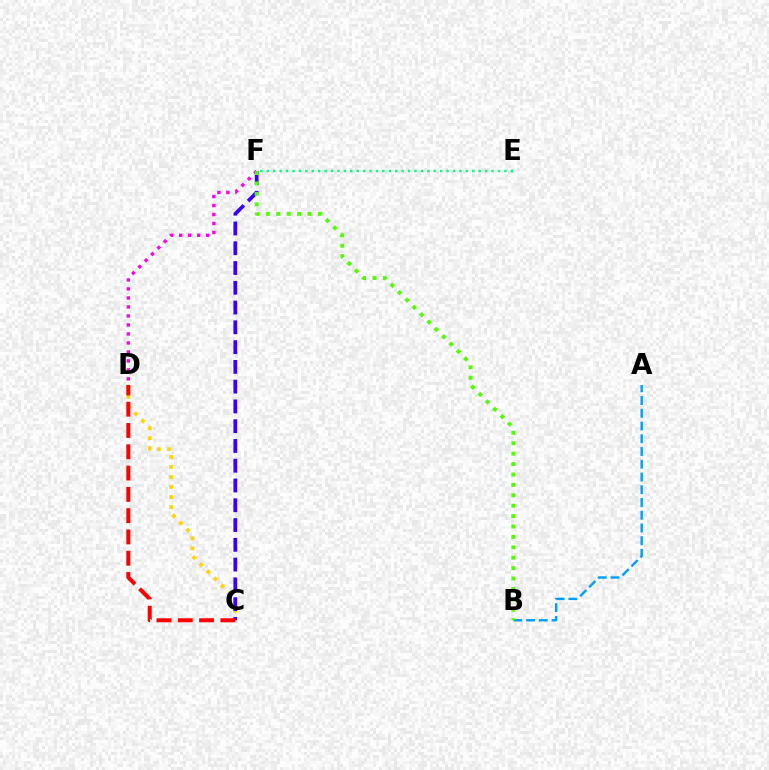{('C', 'D'): [{'color': '#ffd500', 'line_style': 'dotted', 'thickness': 2.72}, {'color': '#ff0000', 'line_style': 'dashed', 'thickness': 2.89}], ('D', 'F'): [{'color': '#ff00ed', 'line_style': 'dotted', 'thickness': 2.44}], ('A', 'B'): [{'color': '#009eff', 'line_style': 'dashed', 'thickness': 1.73}], ('C', 'F'): [{'color': '#3700ff', 'line_style': 'dashed', 'thickness': 2.69}], ('E', 'F'): [{'color': '#00ff86', 'line_style': 'dotted', 'thickness': 1.74}], ('B', 'F'): [{'color': '#4fff00', 'line_style': 'dotted', 'thickness': 2.83}]}